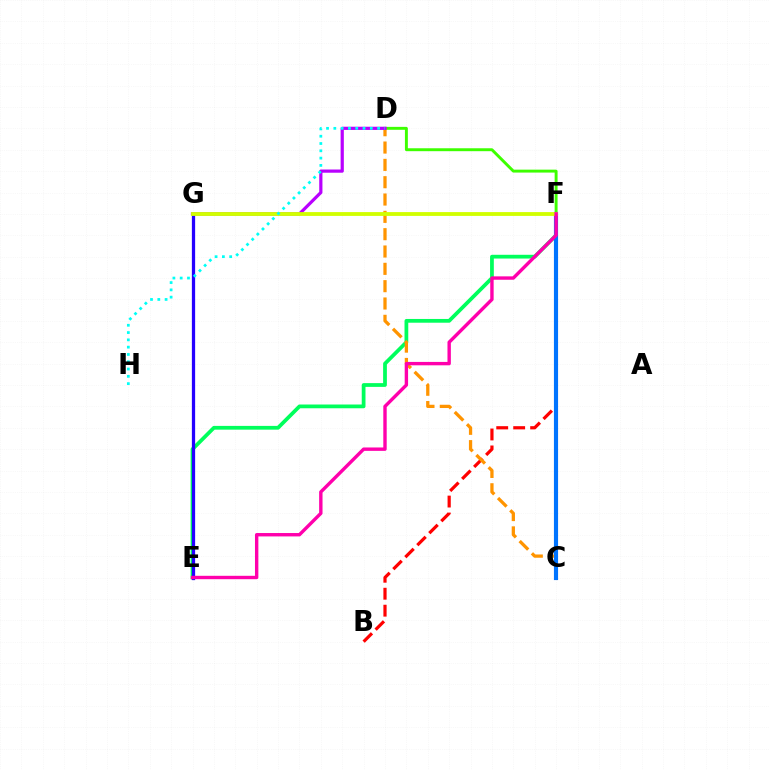{('E', 'F'): [{'color': '#00ff5c', 'line_style': 'solid', 'thickness': 2.7}, {'color': '#ff00ac', 'line_style': 'solid', 'thickness': 2.44}], ('B', 'F'): [{'color': '#ff0000', 'line_style': 'dashed', 'thickness': 2.3}], ('D', 'F'): [{'color': '#3dff00', 'line_style': 'solid', 'thickness': 2.11}], ('C', 'D'): [{'color': '#ff9400', 'line_style': 'dashed', 'thickness': 2.35}], ('D', 'G'): [{'color': '#b900ff', 'line_style': 'solid', 'thickness': 2.31}], ('E', 'G'): [{'color': '#2500ff', 'line_style': 'solid', 'thickness': 2.35}], ('C', 'F'): [{'color': '#0074ff', 'line_style': 'solid', 'thickness': 2.98}], ('F', 'G'): [{'color': '#d1ff00', 'line_style': 'solid', 'thickness': 2.75}], ('D', 'H'): [{'color': '#00fff6', 'line_style': 'dotted', 'thickness': 1.98}]}